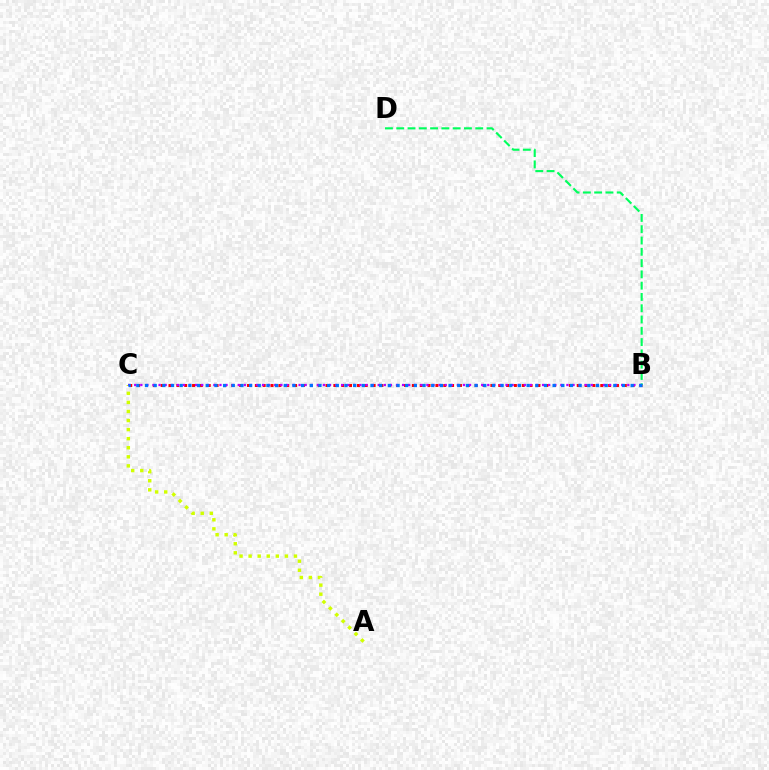{('B', 'C'): [{'color': '#ff0000', 'line_style': 'dotted', 'thickness': 2.13}, {'color': '#b900ff', 'line_style': 'dotted', 'thickness': 1.65}, {'color': '#0074ff', 'line_style': 'dotted', 'thickness': 2.36}], ('B', 'D'): [{'color': '#00ff5c', 'line_style': 'dashed', 'thickness': 1.53}], ('A', 'C'): [{'color': '#d1ff00', 'line_style': 'dotted', 'thickness': 2.46}]}